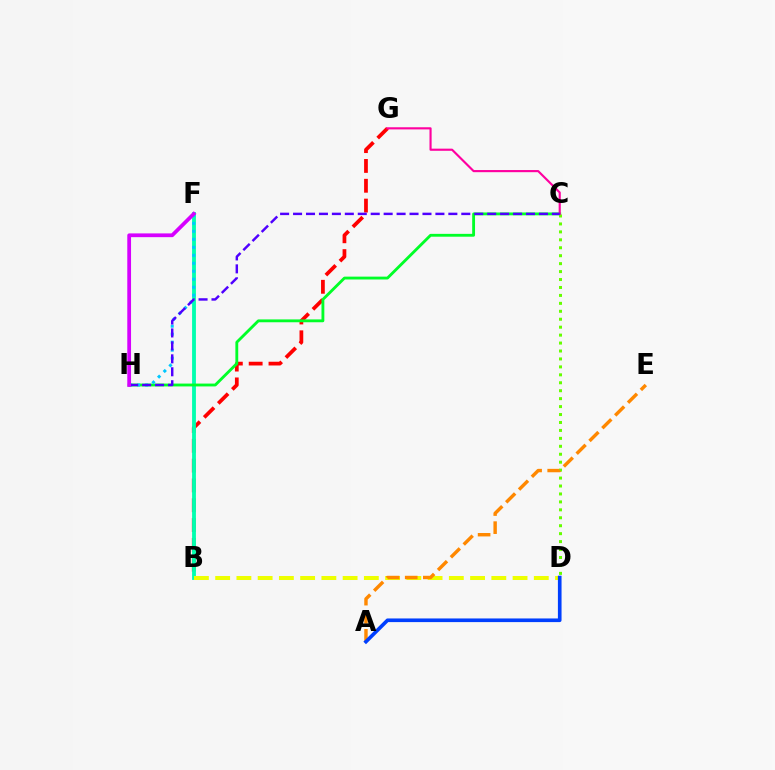{('B', 'G'): [{'color': '#ff0000', 'line_style': 'dashed', 'thickness': 2.69}], ('B', 'F'): [{'color': '#00ffaf', 'line_style': 'solid', 'thickness': 2.76}], ('C', 'H'): [{'color': '#00ff27', 'line_style': 'solid', 'thickness': 2.05}, {'color': '#4f00ff', 'line_style': 'dashed', 'thickness': 1.76}], ('B', 'D'): [{'color': '#eeff00', 'line_style': 'dashed', 'thickness': 2.89}], ('C', 'D'): [{'color': '#66ff00', 'line_style': 'dotted', 'thickness': 2.16}], ('C', 'G'): [{'color': '#ff00a0', 'line_style': 'solid', 'thickness': 1.54}], ('F', 'H'): [{'color': '#00c7ff', 'line_style': 'dotted', 'thickness': 2.17}, {'color': '#d600ff', 'line_style': 'solid', 'thickness': 2.7}], ('A', 'E'): [{'color': '#ff8800', 'line_style': 'dashed', 'thickness': 2.46}], ('A', 'D'): [{'color': '#003fff', 'line_style': 'solid', 'thickness': 2.62}]}